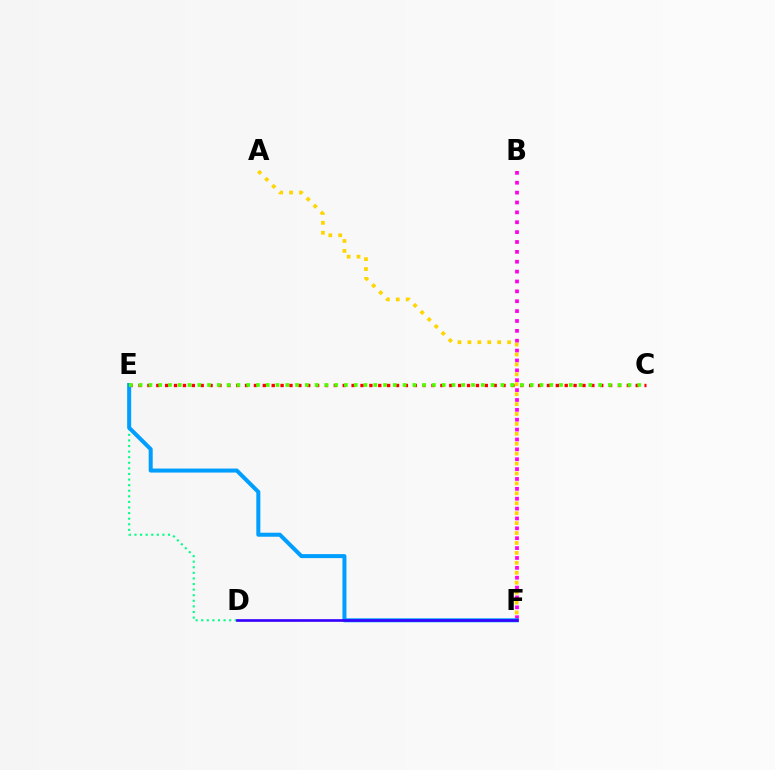{('C', 'E'): [{'color': '#ff0000', 'line_style': 'dotted', 'thickness': 2.41}, {'color': '#4fff00', 'line_style': 'dotted', 'thickness': 2.66}], ('B', 'F'): [{'color': '#ff00ed', 'line_style': 'dotted', 'thickness': 2.68}], ('A', 'F'): [{'color': '#ffd500', 'line_style': 'dotted', 'thickness': 2.7}], ('D', 'E'): [{'color': '#00ff86', 'line_style': 'dotted', 'thickness': 1.52}], ('E', 'F'): [{'color': '#009eff', 'line_style': 'solid', 'thickness': 2.89}], ('D', 'F'): [{'color': '#3700ff', 'line_style': 'solid', 'thickness': 1.91}]}